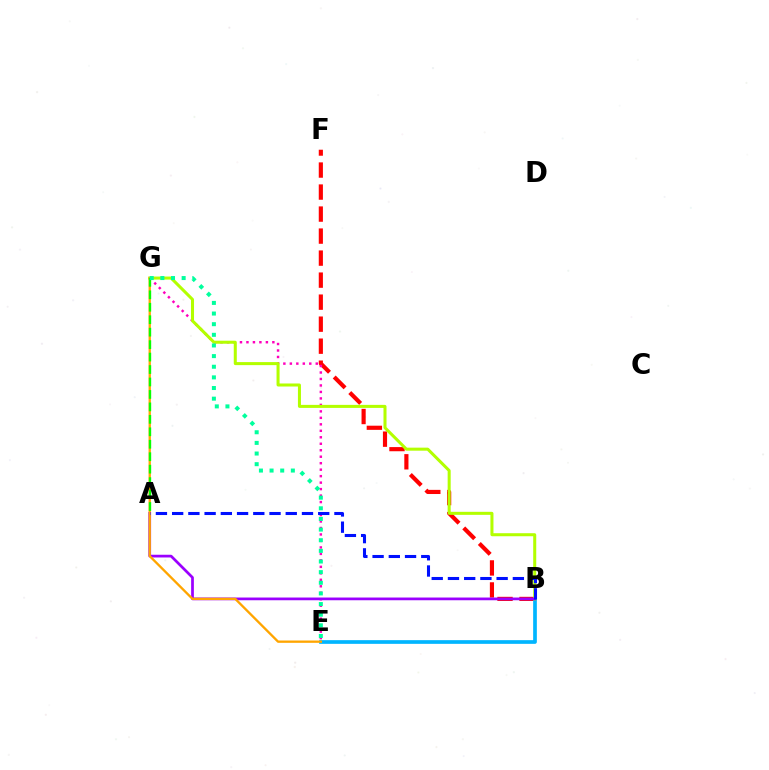{('B', 'F'): [{'color': '#ff0000', 'line_style': 'dashed', 'thickness': 2.99}], ('E', 'G'): [{'color': '#ff00bd', 'line_style': 'dotted', 'thickness': 1.76}, {'color': '#ffa500', 'line_style': 'solid', 'thickness': 1.67}, {'color': '#00ff9d', 'line_style': 'dotted', 'thickness': 2.89}], ('B', 'E'): [{'color': '#00b5ff', 'line_style': 'solid', 'thickness': 2.66}], ('B', 'G'): [{'color': '#b3ff00', 'line_style': 'solid', 'thickness': 2.18}], ('A', 'B'): [{'color': '#9b00ff', 'line_style': 'solid', 'thickness': 1.96}, {'color': '#0010ff', 'line_style': 'dashed', 'thickness': 2.2}], ('A', 'G'): [{'color': '#08ff00', 'line_style': 'dashed', 'thickness': 1.69}]}